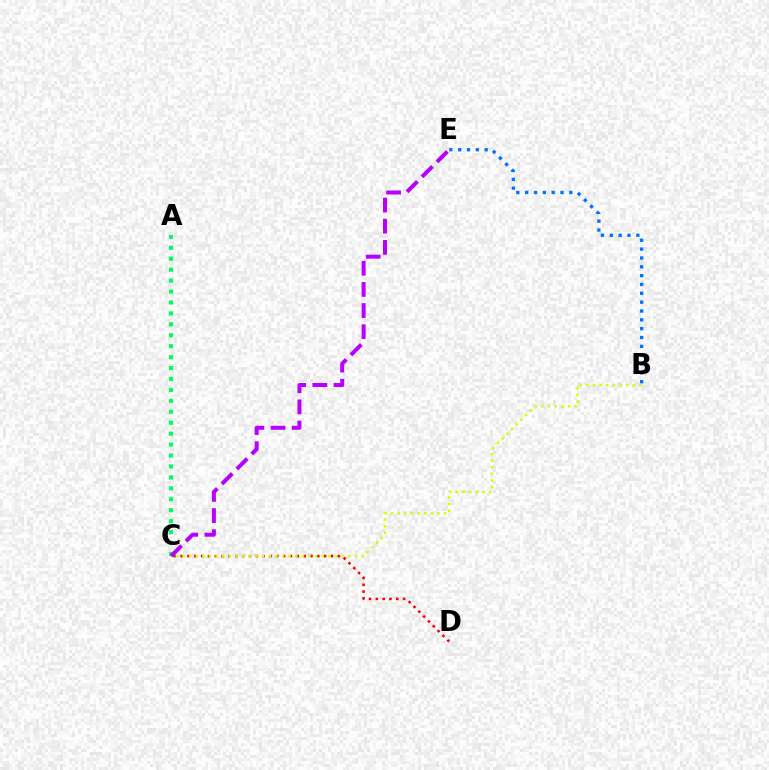{('C', 'D'): [{'color': '#ff0000', 'line_style': 'dotted', 'thickness': 1.86}], ('A', 'C'): [{'color': '#00ff5c', 'line_style': 'dotted', 'thickness': 2.97}], ('B', 'C'): [{'color': '#d1ff00', 'line_style': 'dotted', 'thickness': 1.8}], ('C', 'E'): [{'color': '#b900ff', 'line_style': 'dashed', 'thickness': 2.87}], ('B', 'E'): [{'color': '#0074ff', 'line_style': 'dotted', 'thickness': 2.4}]}